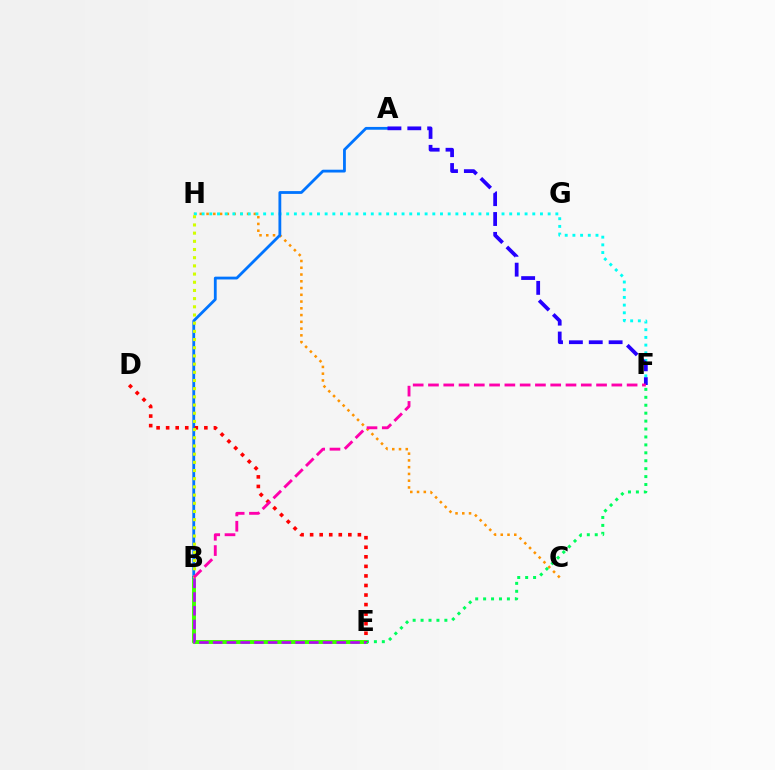{('B', 'E'): [{'color': '#3dff00', 'line_style': 'solid', 'thickness': 2.82}, {'color': '#b900ff', 'line_style': 'dashed', 'thickness': 1.87}], ('C', 'H'): [{'color': '#ff9400', 'line_style': 'dotted', 'thickness': 1.84}], ('E', 'F'): [{'color': '#00ff5c', 'line_style': 'dotted', 'thickness': 2.15}], ('F', 'H'): [{'color': '#00fff6', 'line_style': 'dotted', 'thickness': 2.09}], ('A', 'B'): [{'color': '#0074ff', 'line_style': 'solid', 'thickness': 2.02}], ('D', 'E'): [{'color': '#ff0000', 'line_style': 'dotted', 'thickness': 2.6}], ('A', 'F'): [{'color': '#2500ff', 'line_style': 'dashed', 'thickness': 2.7}], ('B', 'H'): [{'color': '#d1ff00', 'line_style': 'dotted', 'thickness': 2.22}], ('B', 'F'): [{'color': '#ff00ac', 'line_style': 'dashed', 'thickness': 2.08}]}